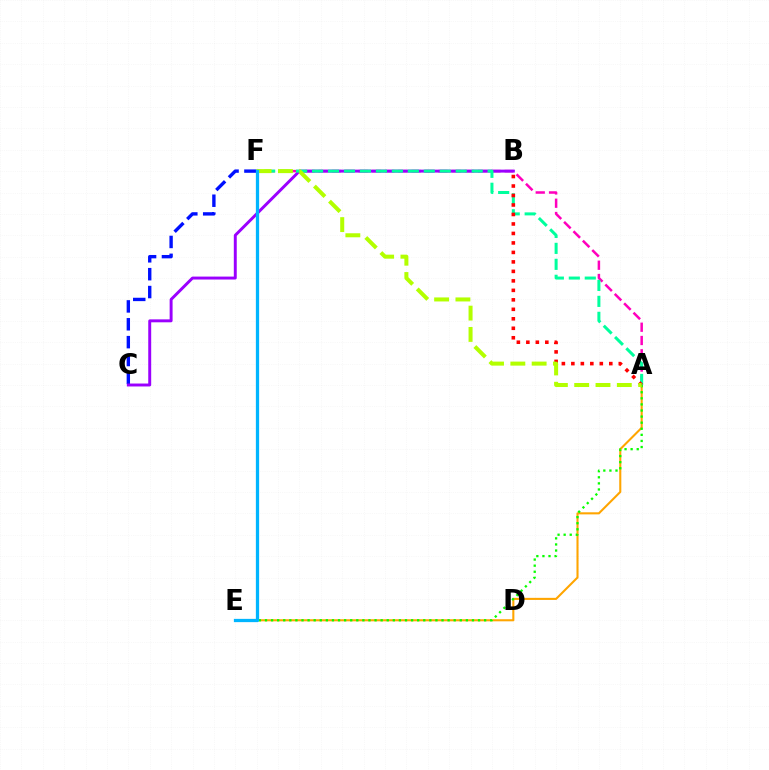{('A', 'E'): [{'color': '#ffa500', 'line_style': 'solid', 'thickness': 1.5}, {'color': '#08ff00', 'line_style': 'dotted', 'thickness': 1.65}], ('C', 'F'): [{'color': '#0010ff', 'line_style': 'dashed', 'thickness': 2.43}], ('A', 'F'): [{'color': '#ff00bd', 'line_style': 'dashed', 'thickness': 1.8}, {'color': '#00ff9d', 'line_style': 'dashed', 'thickness': 2.17}, {'color': '#b3ff00', 'line_style': 'dashed', 'thickness': 2.89}], ('B', 'C'): [{'color': '#9b00ff', 'line_style': 'solid', 'thickness': 2.12}], ('A', 'B'): [{'color': '#ff0000', 'line_style': 'dotted', 'thickness': 2.58}], ('E', 'F'): [{'color': '#00b5ff', 'line_style': 'solid', 'thickness': 2.35}]}